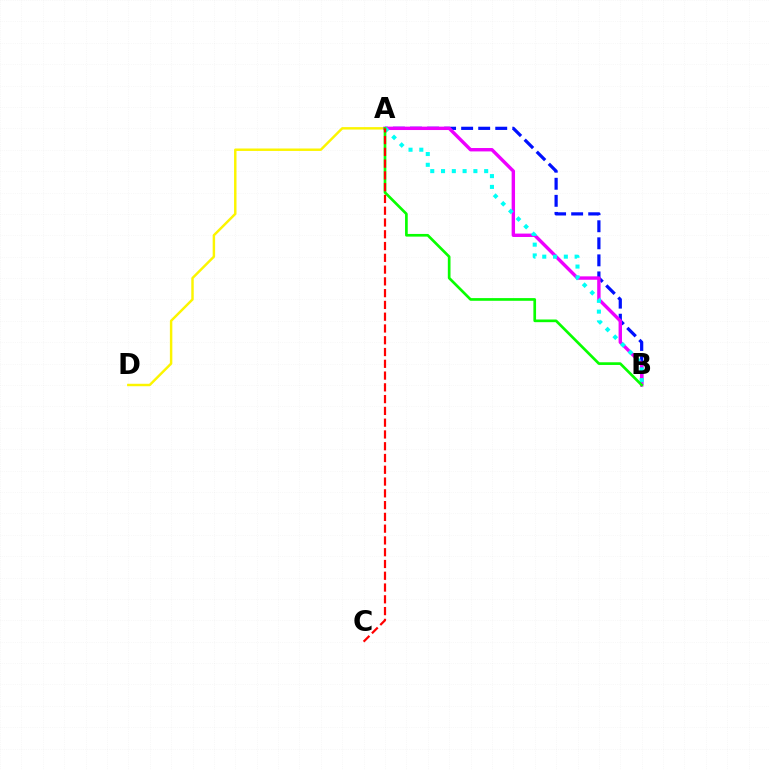{('A', 'D'): [{'color': '#fcf500', 'line_style': 'solid', 'thickness': 1.76}], ('A', 'B'): [{'color': '#0010ff', 'line_style': 'dashed', 'thickness': 2.32}, {'color': '#ee00ff', 'line_style': 'solid', 'thickness': 2.44}, {'color': '#00fff6', 'line_style': 'dotted', 'thickness': 2.93}, {'color': '#08ff00', 'line_style': 'solid', 'thickness': 1.93}], ('A', 'C'): [{'color': '#ff0000', 'line_style': 'dashed', 'thickness': 1.6}]}